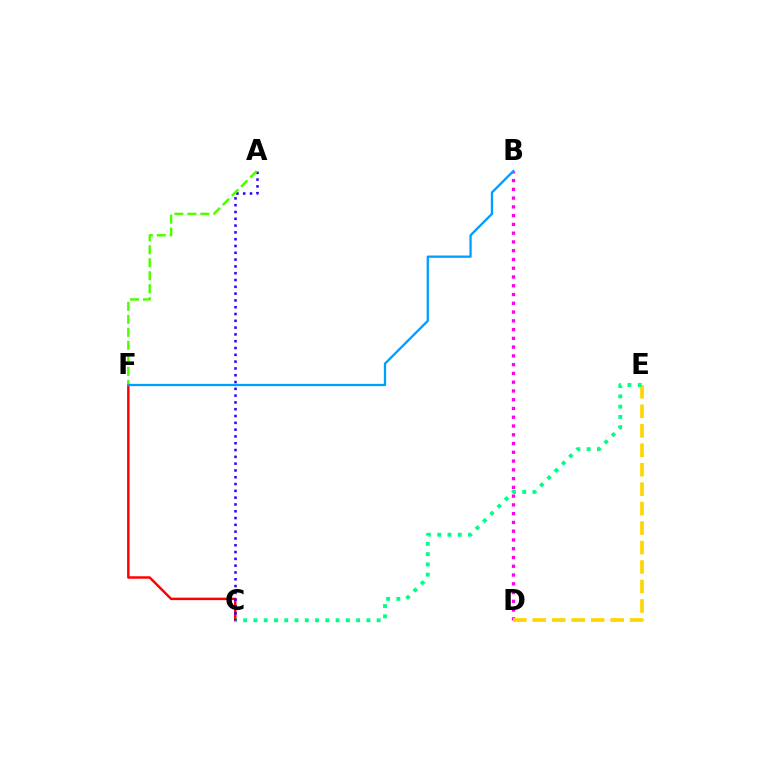{('C', 'F'): [{'color': '#ff0000', 'line_style': 'solid', 'thickness': 1.78}], ('B', 'D'): [{'color': '#ff00ed', 'line_style': 'dotted', 'thickness': 2.38}], ('D', 'E'): [{'color': '#ffd500', 'line_style': 'dashed', 'thickness': 2.64}], ('C', 'E'): [{'color': '#00ff86', 'line_style': 'dotted', 'thickness': 2.79}], ('A', 'C'): [{'color': '#3700ff', 'line_style': 'dotted', 'thickness': 1.85}], ('A', 'F'): [{'color': '#4fff00', 'line_style': 'dashed', 'thickness': 1.77}], ('B', 'F'): [{'color': '#009eff', 'line_style': 'solid', 'thickness': 1.66}]}